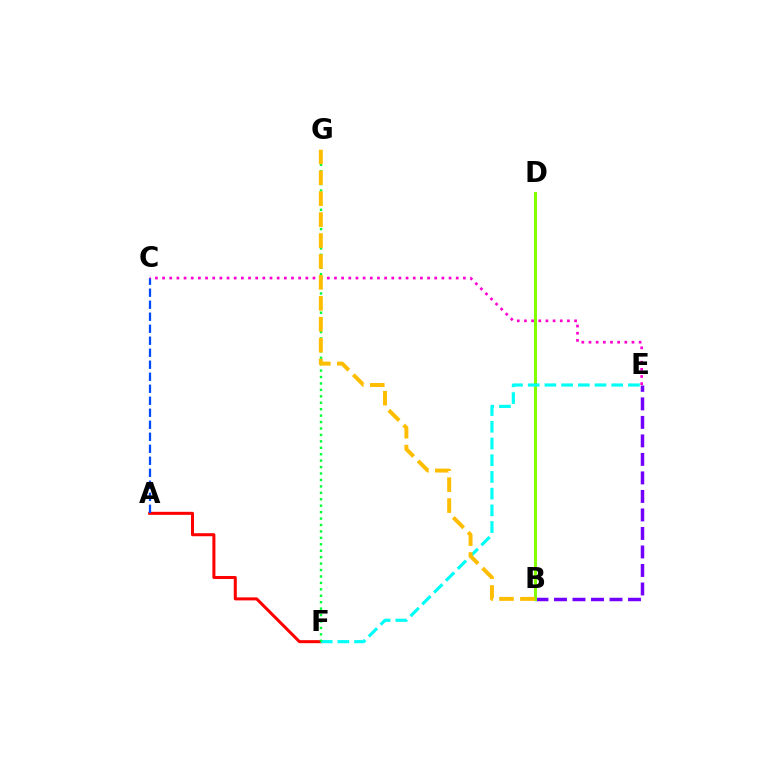{('A', 'F'): [{'color': '#ff0000', 'line_style': 'solid', 'thickness': 2.18}], ('A', 'C'): [{'color': '#004bff', 'line_style': 'dashed', 'thickness': 1.63}], ('C', 'E'): [{'color': '#ff00cf', 'line_style': 'dotted', 'thickness': 1.95}], ('B', 'E'): [{'color': '#7200ff', 'line_style': 'dashed', 'thickness': 2.51}], ('B', 'D'): [{'color': '#84ff00', 'line_style': 'solid', 'thickness': 2.19}], ('E', 'F'): [{'color': '#00fff6', 'line_style': 'dashed', 'thickness': 2.27}], ('F', 'G'): [{'color': '#00ff39', 'line_style': 'dotted', 'thickness': 1.75}], ('B', 'G'): [{'color': '#ffbd00', 'line_style': 'dashed', 'thickness': 2.84}]}